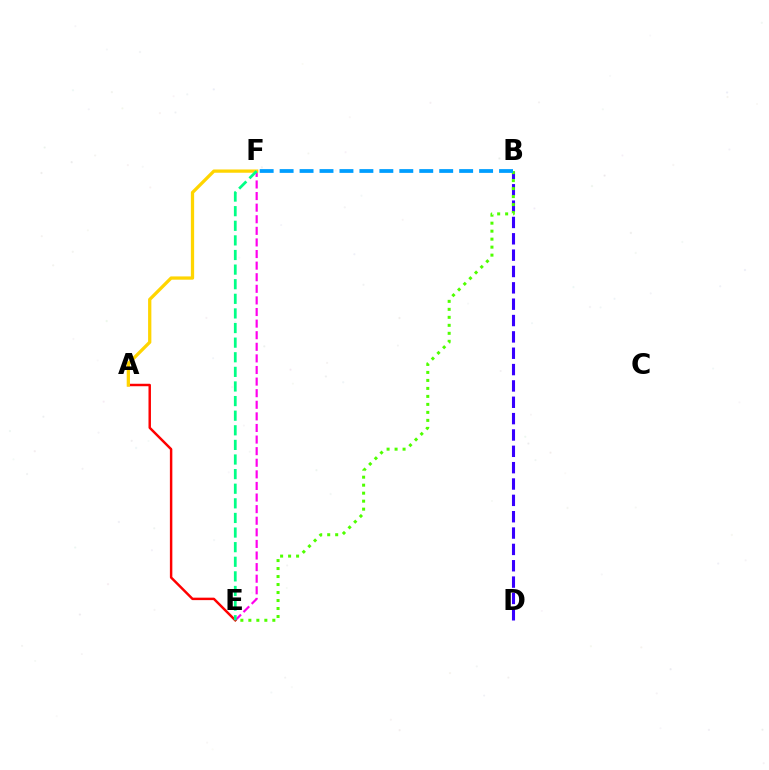{('E', 'F'): [{'color': '#ff00ed', 'line_style': 'dashed', 'thickness': 1.58}, {'color': '#00ff86', 'line_style': 'dashed', 'thickness': 1.98}], ('A', 'E'): [{'color': '#ff0000', 'line_style': 'solid', 'thickness': 1.77}], ('A', 'F'): [{'color': '#ffd500', 'line_style': 'solid', 'thickness': 2.35}], ('B', 'D'): [{'color': '#3700ff', 'line_style': 'dashed', 'thickness': 2.22}], ('B', 'E'): [{'color': '#4fff00', 'line_style': 'dotted', 'thickness': 2.17}], ('B', 'F'): [{'color': '#009eff', 'line_style': 'dashed', 'thickness': 2.71}]}